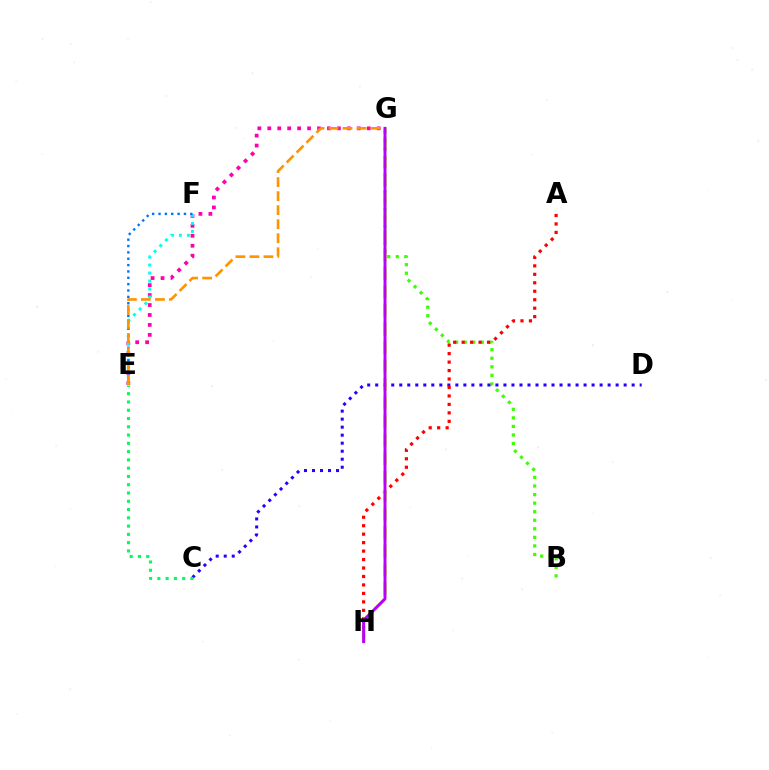{('B', 'G'): [{'color': '#3dff00', 'line_style': 'dotted', 'thickness': 2.33}], ('C', 'D'): [{'color': '#2500ff', 'line_style': 'dotted', 'thickness': 2.18}], ('A', 'H'): [{'color': '#ff0000', 'line_style': 'dotted', 'thickness': 2.3}], ('C', 'E'): [{'color': '#00ff5c', 'line_style': 'dotted', 'thickness': 2.25}], ('G', 'H'): [{'color': '#d1ff00', 'line_style': 'dashed', 'thickness': 2.52}, {'color': '#b900ff', 'line_style': 'solid', 'thickness': 2.1}], ('E', 'G'): [{'color': '#ff00ac', 'line_style': 'dotted', 'thickness': 2.7}, {'color': '#ff9400', 'line_style': 'dashed', 'thickness': 1.91}], ('E', 'F'): [{'color': '#00fff6', 'line_style': 'dotted', 'thickness': 2.17}, {'color': '#0074ff', 'line_style': 'dotted', 'thickness': 1.73}]}